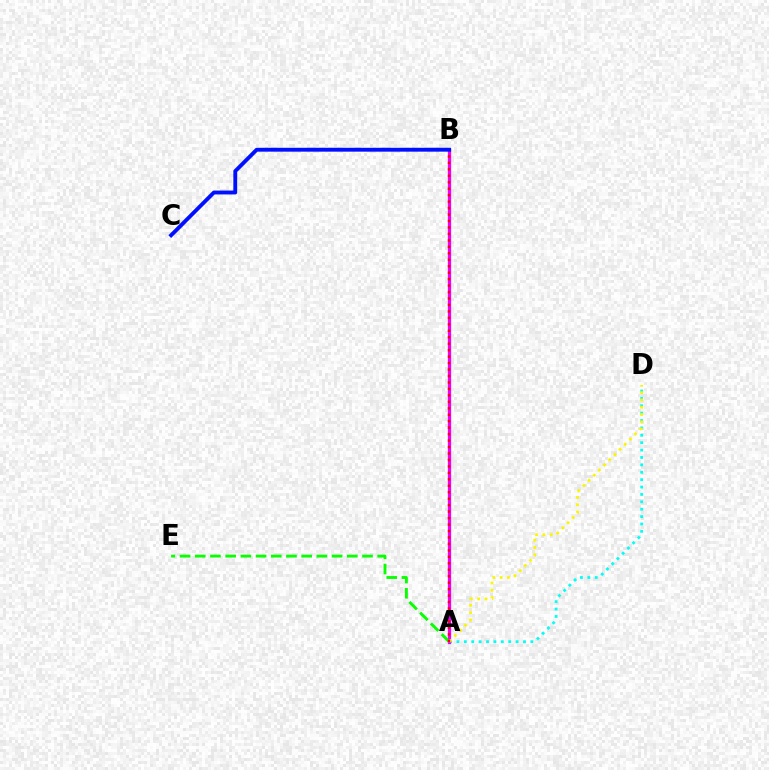{('A', 'D'): [{'color': '#00fff6', 'line_style': 'dotted', 'thickness': 2.01}, {'color': '#fcf500', 'line_style': 'dotted', 'thickness': 1.98}], ('A', 'B'): [{'color': '#ee00ff', 'line_style': 'solid', 'thickness': 2.34}, {'color': '#ff0000', 'line_style': 'dotted', 'thickness': 1.75}], ('A', 'E'): [{'color': '#08ff00', 'line_style': 'dashed', 'thickness': 2.07}], ('B', 'C'): [{'color': '#0010ff', 'line_style': 'solid', 'thickness': 2.79}]}